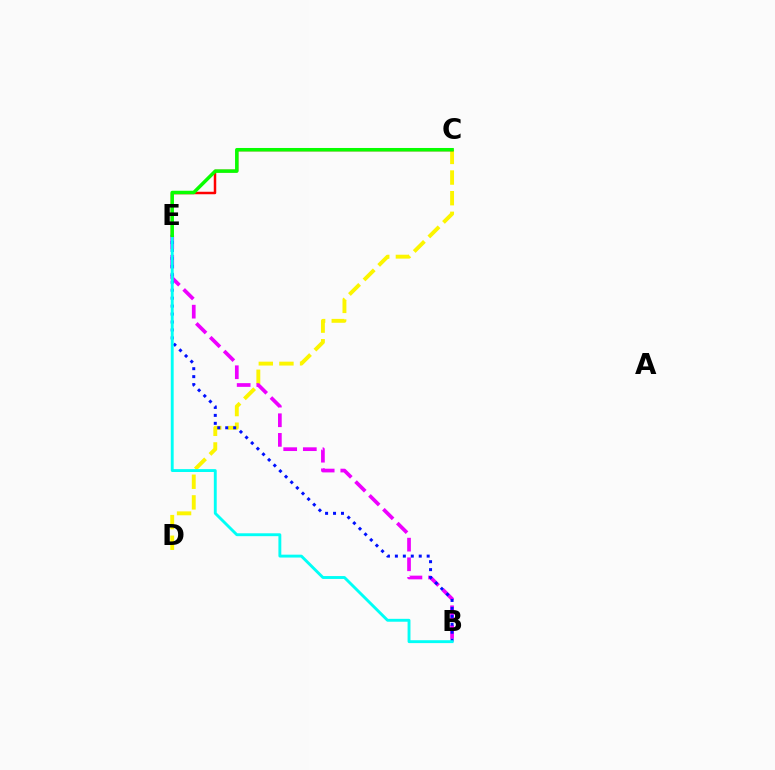{('C', 'D'): [{'color': '#fcf500', 'line_style': 'dashed', 'thickness': 2.8}], ('C', 'E'): [{'color': '#ff0000', 'line_style': 'solid', 'thickness': 1.8}, {'color': '#08ff00', 'line_style': 'solid', 'thickness': 2.51}], ('B', 'E'): [{'color': '#ee00ff', 'line_style': 'dashed', 'thickness': 2.67}, {'color': '#0010ff', 'line_style': 'dotted', 'thickness': 2.16}, {'color': '#00fff6', 'line_style': 'solid', 'thickness': 2.08}]}